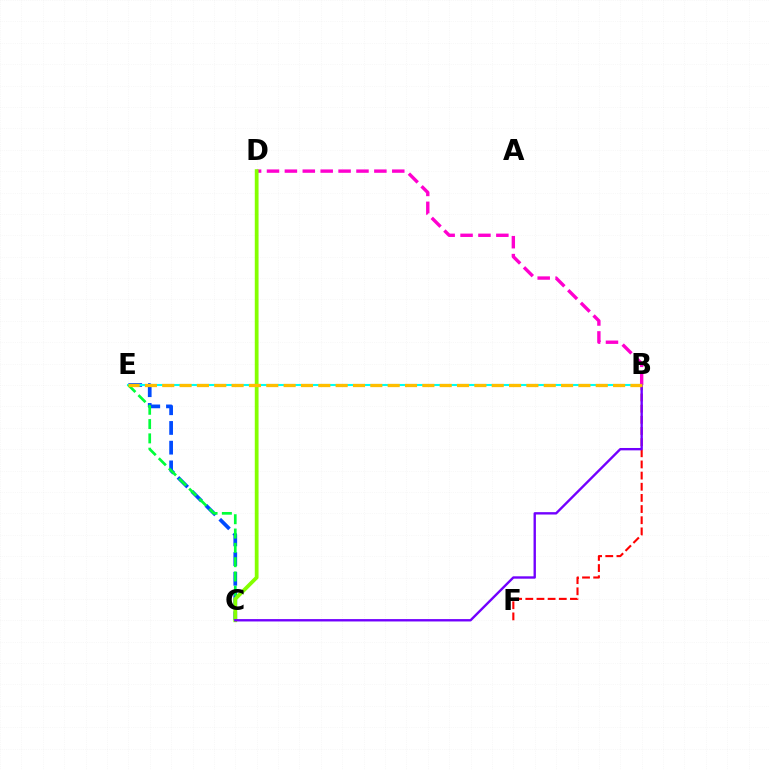{('C', 'E'): [{'color': '#004bff', 'line_style': 'dashed', 'thickness': 2.68}, {'color': '#00ff39', 'line_style': 'dashed', 'thickness': 1.94}], ('B', 'F'): [{'color': '#ff0000', 'line_style': 'dashed', 'thickness': 1.52}], ('B', 'E'): [{'color': '#00fff6', 'line_style': 'solid', 'thickness': 1.5}, {'color': '#ffbd00', 'line_style': 'dashed', 'thickness': 2.36}], ('B', 'D'): [{'color': '#ff00cf', 'line_style': 'dashed', 'thickness': 2.43}], ('C', 'D'): [{'color': '#84ff00', 'line_style': 'solid', 'thickness': 2.71}], ('B', 'C'): [{'color': '#7200ff', 'line_style': 'solid', 'thickness': 1.71}]}